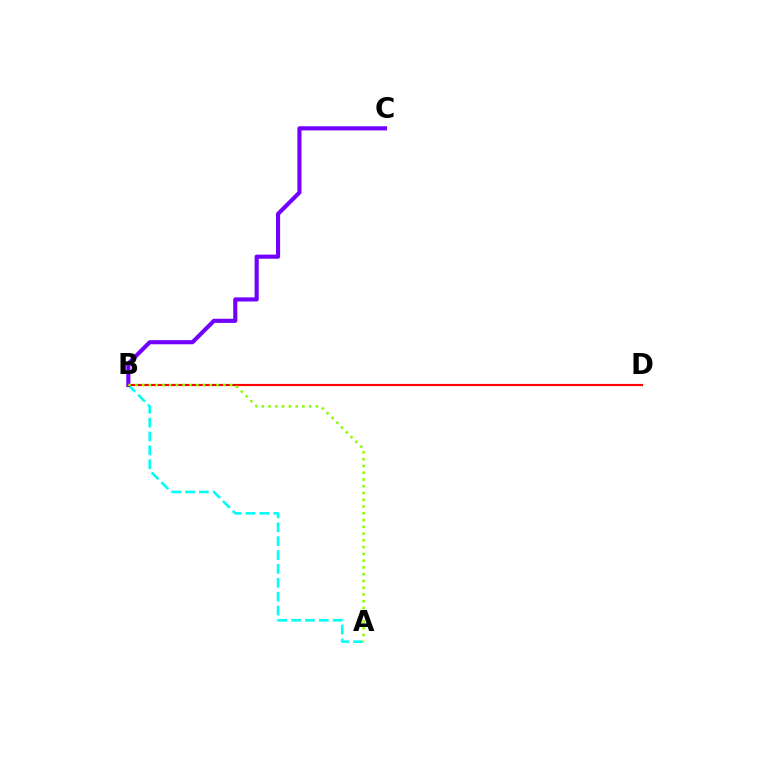{('A', 'B'): [{'color': '#00fff6', 'line_style': 'dashed', 'thickness': 1.88}, {'color': '#84ff00', 'line_style': 'dotted', 'thickness': 1.84}], ('B', 'C'): [{'color': '#7200ff', 'line_style': 'solid', 'thickness': 2.97}], ('B', 'D'): [{'color': '#ff0000', 'line_style': 'solid', 'thickness': 1.54}]}